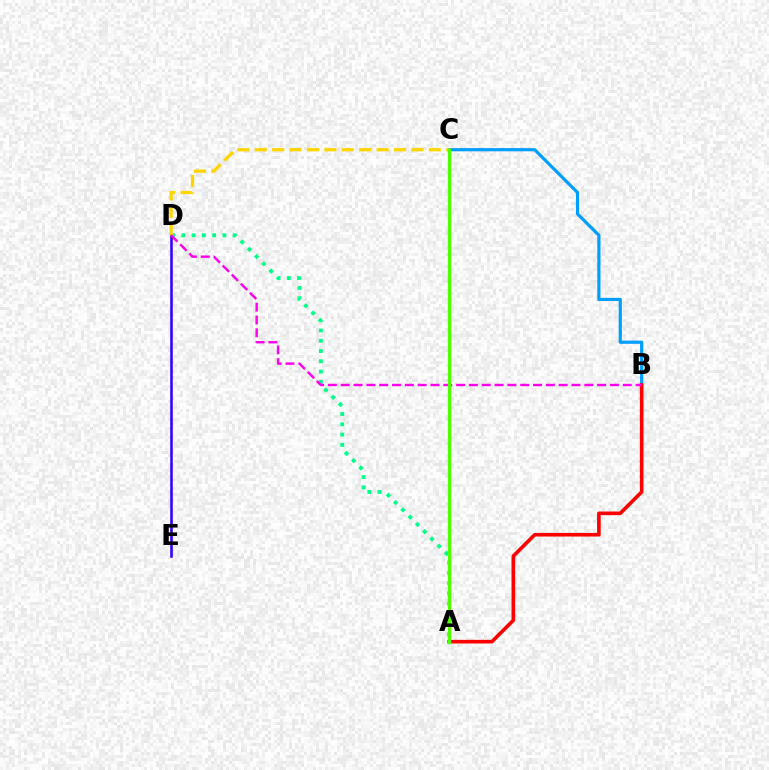{('A', 'D'): [{'color': '#00ff86', 'line_style': 'dotted', 'thickness': 2.79}], ('D', 'E'): [{'color': '#3700ff', 'line_style': 'solid', 'thickness': 1.87}], ('B', 'C'): [{'color': '#009eff', 'line_style': 'solid', 'thickness': 2.29}], ('C', 'D'): [{'color': '#ffd500', 'line_style': 'dashed', 'thickness': 2.36}], ('A', 'B'): [{'color': '#ff0000', 'line_style': 'solid', 'thickness': 2.61}], ('B', 'D'): [{'color': '#ff00ed', 'line_style': 'dashed', 'thickness': 1.74}], ('A', 'C'): [{'color': '#4fff00', 'line_style': 'solid', 'thickness': 2.43}]}